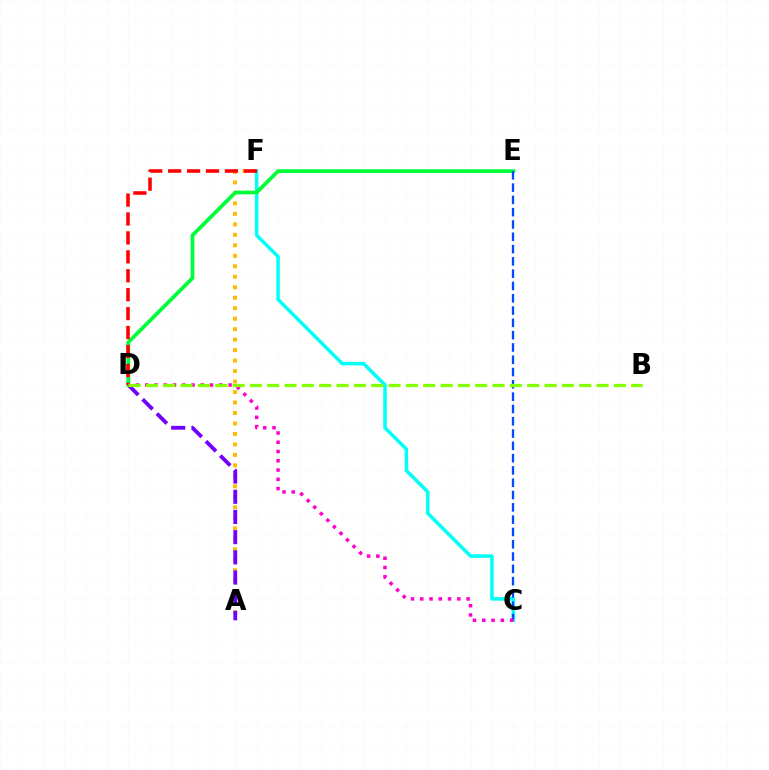{('A', 'F'): [{'color': '#ffbd00', 'line_style': 'dotted', 'thickness': 2.85}], ('C', 'F'): [{'color': '#00fff6', 'line_style': 'solid', 'thickness': 2.52}], ('A', 'D'): [{'color': '#7200ff', 'line_style': 'dashed', 'thickness': 2.74}], ('D', 'E'): [{'color': '#00ff39', 'line_style': 'solid', 'thickness': 2.7}], ('D', 'F'): [{'color': '#ff0000', 'line_style': 'dashed', 'thickness': 2.57}], ('C', 'E'): [{'color': '#004bff', 'line_style': 'dashed', 'thickness': 1.67}], ('C', 'D'): [{'color': '#ff00cf', 'line_style': 'dotted', 'thickness': 2.52}], ('B', 'D'): [{'color': '#84ff00', 'line_style': 'dashed', 'thickness': 2.35}]}